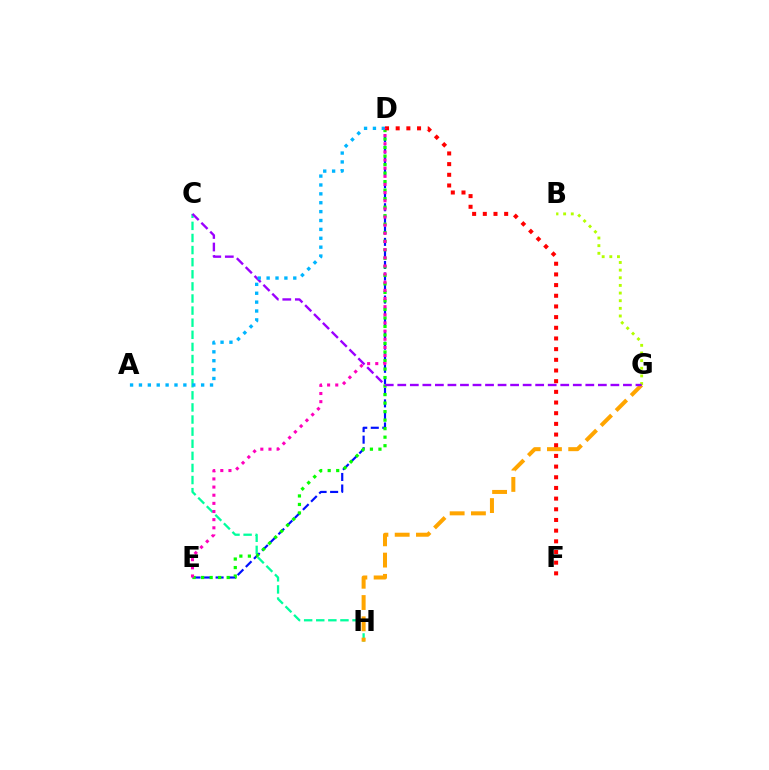{('C', 'H'): [{'color': '#00ff9d', 'line_style': 'dashed', 'thickness': 1.64}], ('G', 'H'): [{'color': '#ffa500', 'line_style': 'dashed', 'thickness': 2.89}], ('B', 'G'): [{'color': '#b3ff00', 'line_style': 'dotted', 'thickness': 2.08}], ('D', 'E'): [{'color': '#0010ff', 'line_style': 'dashed', 'thickness': 1.57}, {'color': '#08ff00', 'line_style': 'dotted', 'thickness': 2.31}, {'color': '#ff00bd', 'line_style': 'dotted', 'thickness': 2.21}], ('C', 'G'): [{'color': '#9b00ff', 'line_style': 'dashed', 'thickness': 1.7}], ('A', 'D'): [{'color': '#00b5ff', 'line_style': 'dotted', 'thickness': 2.41}], ('D', 'F'): [{'color': '#ff0000', 'line_style': 'dotted', 'thickness': 2.9}]}